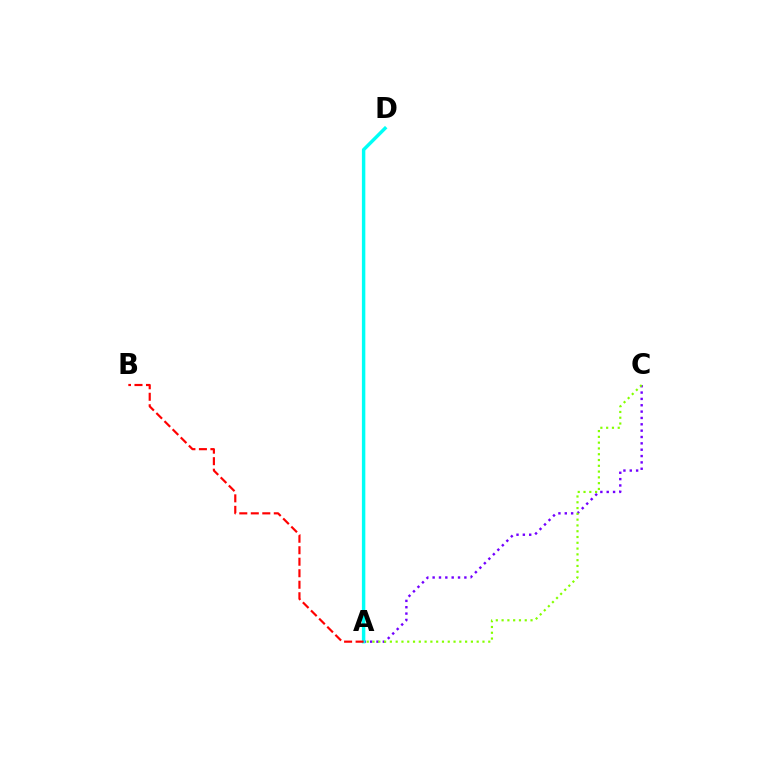{('A', 'C'): [{'color': '#7200ff', 'line_style': 'dotted', 'thickness': 1.73}, {'color': '#84ff00', 'line_style': 'dotted', 'thickness': 1.57}], ('A', 'D'): [{'color': '#00fff6', 'line_style': 'solid', 'thickness': 2.47}], ('A', 'B'): [{'color': '#ff0000', 'line_style': 'dashed', 'thickness': 1.56}]}